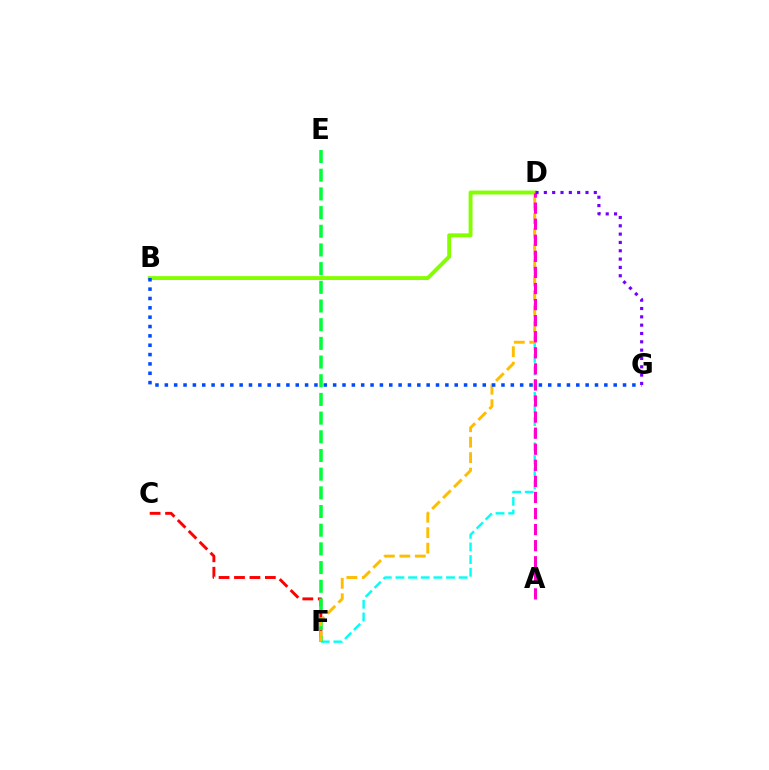{('D', 'F'): [{'color': '#00fff6', 'line_style': 'dashed', 'thickness': 1.72}, {'color': '#ffbd00', 'line_style': 'dashed', 'thickness': 2.1}], ('C', 'F'): [{'color': '#ff0000', 'line_style': 'dashed', 'thickness': 2.1}], ('B', 'D'): [{'color': '#84ff00', 'line_style': 'solid', 'thickness': 2.81}], ('E', 'F'): [{'color': '#00ff39', 'line_style': 'dashed', 'thickness': 2.54}], ('A', 'D'): [{'color': '#ff00cf', 'line_style': 'dashed', 'thickness': 2.18}], ('D', 'G'): [{'color': '#7200ff', 'line_style': 'dotted', 'thickness': 2.26}], ('B', 'G'): [{'color': '#004bff', 'line_style': 'dotted', 'thickness': 2.54}]}